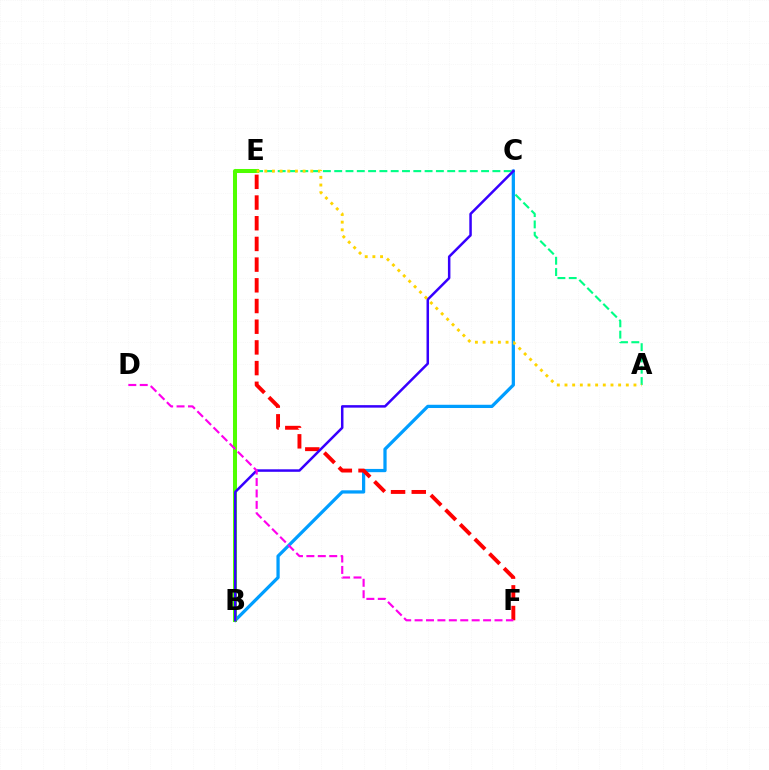{('A', 'E'): [{'color': '#00ff86', 'line_style': 'dashed', 'thickness': 1.54}, {'color': '#ffd500', 'line_style': 'dotted', 'thickness': 2.08}], ('B', 'C'): [{'color': '#009eff', 'line_style': 'solid', 'thickness': 2.34}, {'color': '#3700ff', 'line_style': 'solid', 'thickness': 1.8}], ('B', 'E'): [{'color': '#4fff00', 'line_style': 'solid', 'thickness': 2.9}], ('E', 'F'): [{'color': '#ff0000', 'line_style': 'dashed', 'thickness': 2.81}], ('D', 'F'): [{'color': '#ff00ed', 'line_style': 'dashed', 'thickness': 1.55}]}